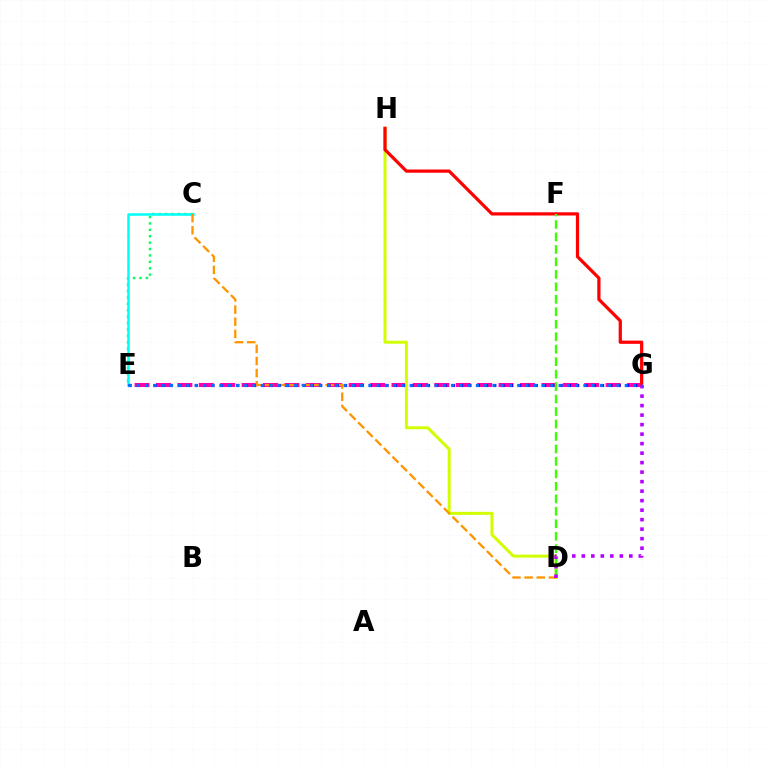{('C', 'E'): [{'color': '#00ff5c', 'line_style': 'dotted', 'thickness': 1.74}, {'color': '#00fff6', 'line_style': 'solid', 'thickness': 1.81}], ('E', 'G'): [{'color': '#ff00ac', 'line_style': 'dashed', 'thickness': 2.91}, {'color': '#2500ff', 'line_style': 'dotted', 'thickness': 2.25}, {'color': '#0074ff', 'line_style': 'dotted', 'thickness': 2.25}], ('D', 'H'): [{'color': '#d1ff00', 'line_style': 'solid', 'thickness': 2.15}], ('C', 'D'): [{'color': '#ff9400', 'line_style': 'dashed', 'thickness': 1.65}], ('G', 'H'): [{'color': '#ff0000', 'line_style': 'solid', 'thickness': 2.32}], ('D', 'F'): [{'color': '#3dff00', 'line_style': 'dashed', 'thickness': 1.69}], ('D', 'G'): [{'color': '#b900ff', 'line_style': 'dotted', 'thickness': 2.58}]}